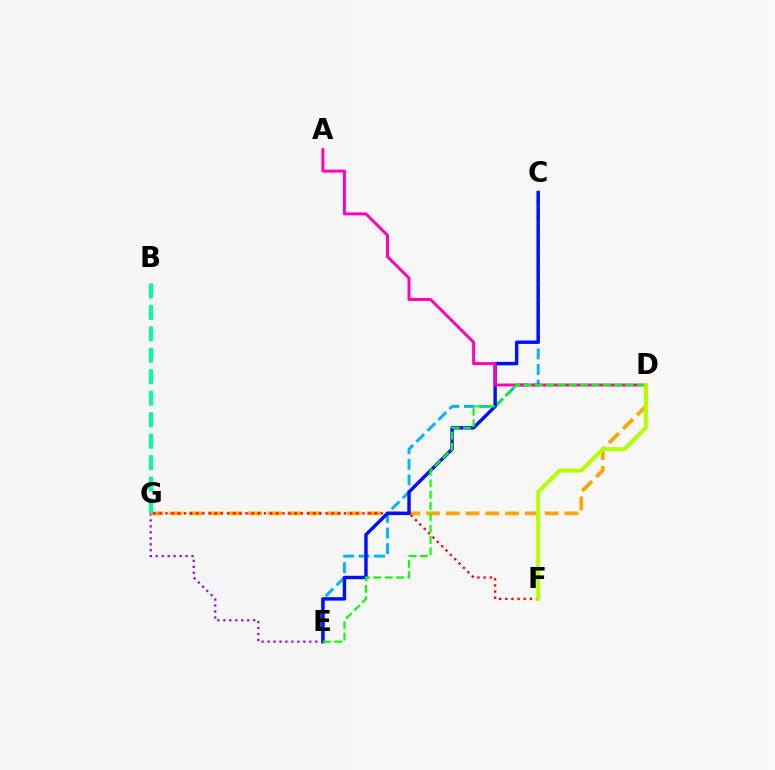{('E', 'G'): [{'color': '#9b00ff', 'line_style': 'dotted', 'thickness': 1.62}], ('D', 'G'): [{'color': '#ffa500', 'line_style': 'dashed', 'thickness': 2.69}], ('C', 'E'): [{'color': '#00b5ff', 'line_style': 'dashed', 'thickness': 2.11}, {'color': '#0010ff', 'line_style': 'solid', 'thickness': 2.47}], ('F', 'G'): [{'color': '#ff0000', 'line_style': 'dotted', 'thickness': 1.67}], ('A', 'D'): [{'color': '#ff00bd', 'line_style': 'solid', 'thickness': 2.13}], ('B', 'G'): [{'color': '#00ff9d', 'line_style': 'dashed', 'thickness': 2.92}], ('D', 'E'): [{'color': '#08ff00', 'line_style': 'dashed', 'thickness': 1.54}], ('D', 'F'): [{'color': '#b3ff00', 'line_style': 'solid', 'thickness': 2.9}]}